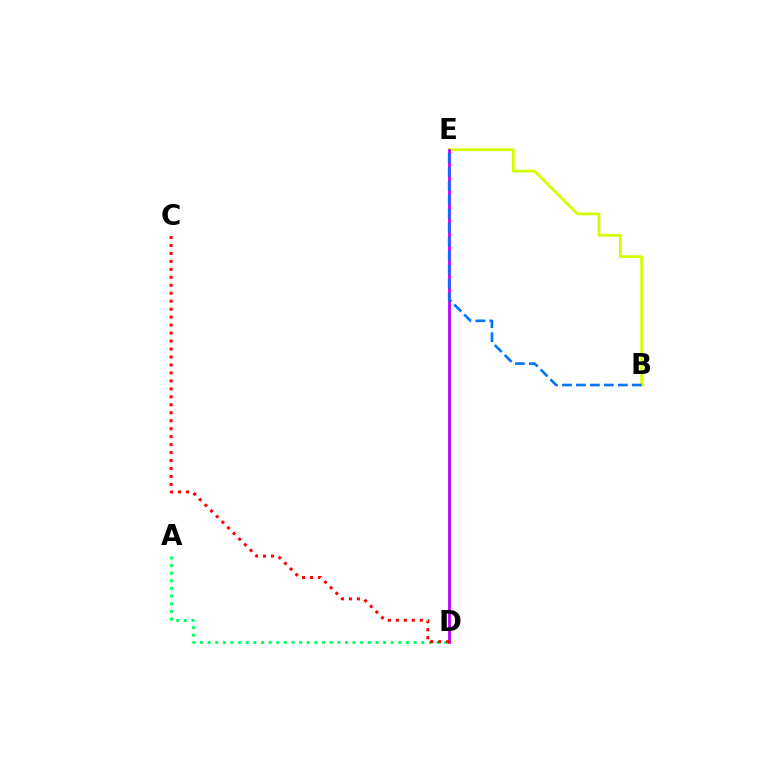{('A', 'D'): [{'color': '#00ff5c', 'line_style': 'dotted', 'thickness': 2.07}], ('B', 'E'): [{'color': '#d1ff00', 'line_style': 'solid', 'thickness': 2.0}, {'color': '#0074ff', 'line_style': 'dashed', 'thickness': 1.9}], ('D', 'E'): [{'color': '#b900ff', 'line_style': 'solid', 'thickness': 1.99}], ('C', 'D'): [{'color': '#ff0000', 'line_style': 'dotted', 'thickness': 2.16}]}